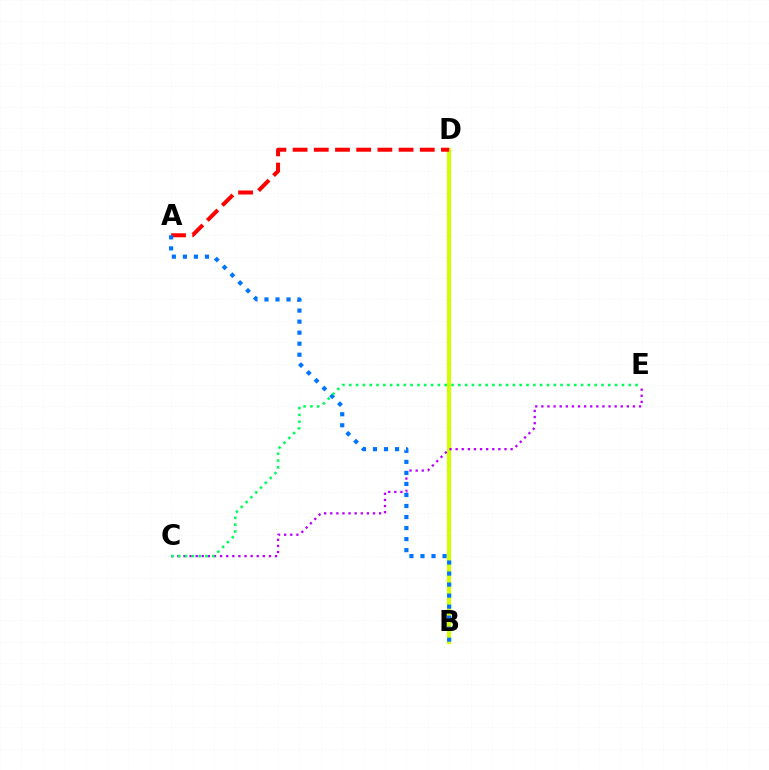{('B', 'D'): [{'color': '#d1ff00', 'line_style': 'solid', 'thickness': 2.98}], ('A', 'D'): [{'color': '#ff0000', 'line_style': 'dashed', 'thickness': 2.88}], ('C', 'E'): [{'color': '#b900ff', 'line_style': 'dotted', 'thickness': 1.66}, {'color': '#00ff5c', 'line_style': 'dotted', 'thickness': 1.85}], ('A', 'B'): [{'color': '#0074ff', 'line_style': 'dotted', 'thickness': 3.0}]}